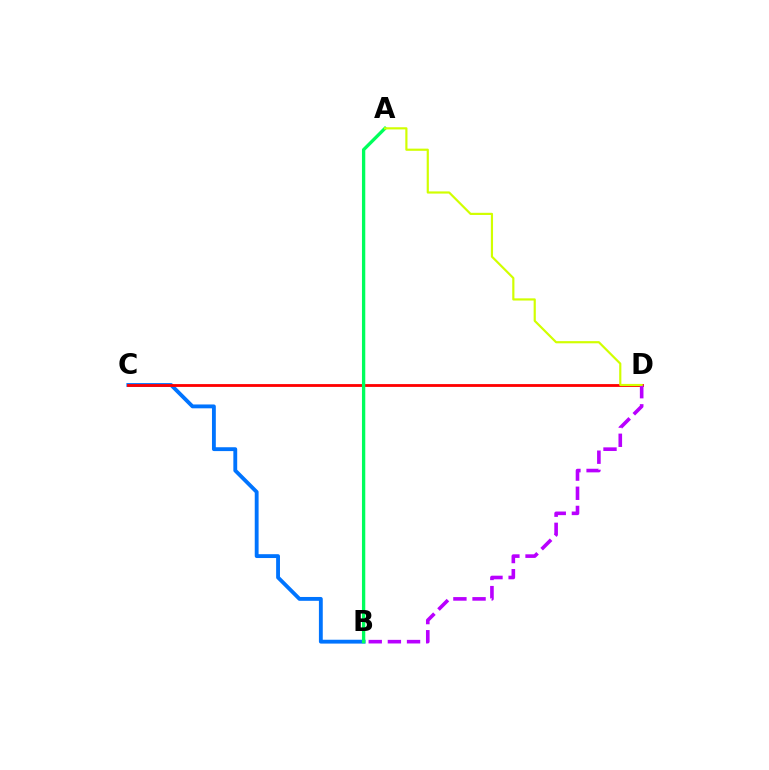{('B', 'C'): [{'color': '#0074ff', 'line_style': 'solid', 'thickness': 2.77}], ('C', 'D'): [{'color': '#ff0000', 'line_style': 'solid', 'thickness': 2.02}], ('A', 'B'): [{'color': '#00ff5c', 'line_style': 'solid', 'thickness': 2.39}], ('B', 'D'): [{'color': '#b900ff', 'line_style': 'dashed', 'thickness': 2.6}], ('A', 'D'): [{'color': '#d1ff00', 'line_style': 'solid', 'thickness': 1.57}]}